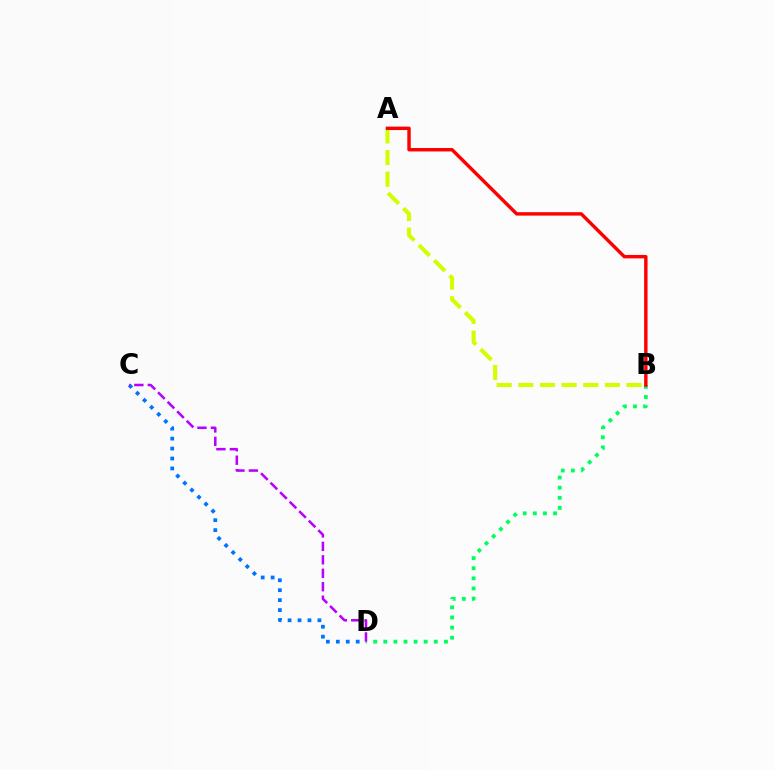{('A', 'B'): [{'color': '#d1ff00', 'line_style': 'dashed', 'thickness': 2.94}, {'color': '#ff0000', 'line_style': 'solid', 'thickness': 2.47}], ('B', 'D'): [{'color': '#00ff5c', 'line_style': 'dotted', 'thickness': 2.75}], ('C', 'D'): [{'color': '#0074ff', 'line_style': 'dotted', 'thickness': 2.7}, {'color': '#b900ff', 'line_style': 'dashed', 'thickness': 1.83}]}